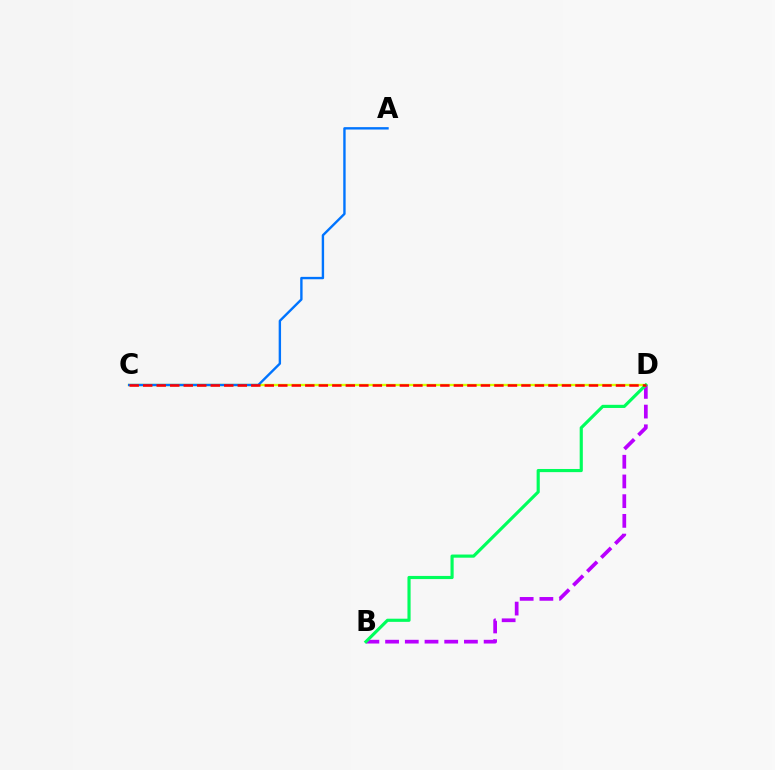{('C', 'D'): [{'color': '#d1ff00', 'line_style': 'solid', 'thickness': 1.68}, {'color': '#ff0000', 'line_style': 'dashed', 'thickness': 1.84}], ('B', 'D'): [{'color': '#b900ff', 'line_style': 'dashed', 'thickness': 2.68}, {'color': '#00ff5c', 'line_style': 'solid', 'thickness': 2.27}], ('A', 'C'): [{'color': '#0074ff', 'line_style': 'solid', 'thickness': 1.72}]}